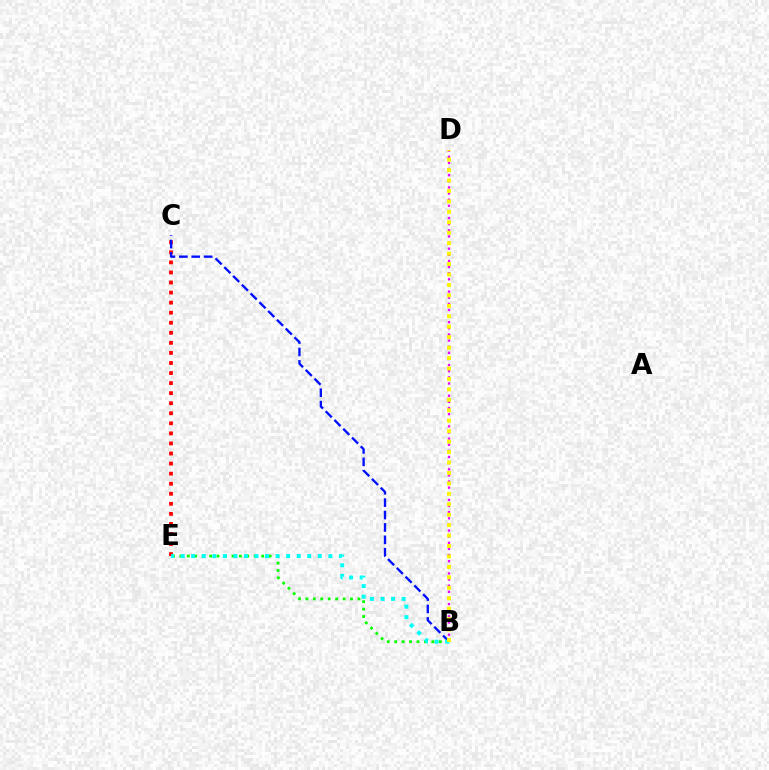{('B', 'D'): [{'color': '#ee00ff', 'line_style': 'dotted', 'thickness': 1.66}, {'color': '#fcf500', 'line_style': 'dotted', 'thickness': 2.84}], ('C', 'E'): [{'color': '#ff0000', 'line_style': 'dotted', 'thickness': 2.73}], ('B', 'C'): [{'color': '#0010ff', 'line_style': 'dashed', 'thickness': 1.69}], ('B', 'E'): [{'color': '#08ff00', 'line_style': 'dotted', 'thickness': 2.02}, {'color': '#00fff6', 'line_style': 'dotted', 'thickness': 2.87}]}